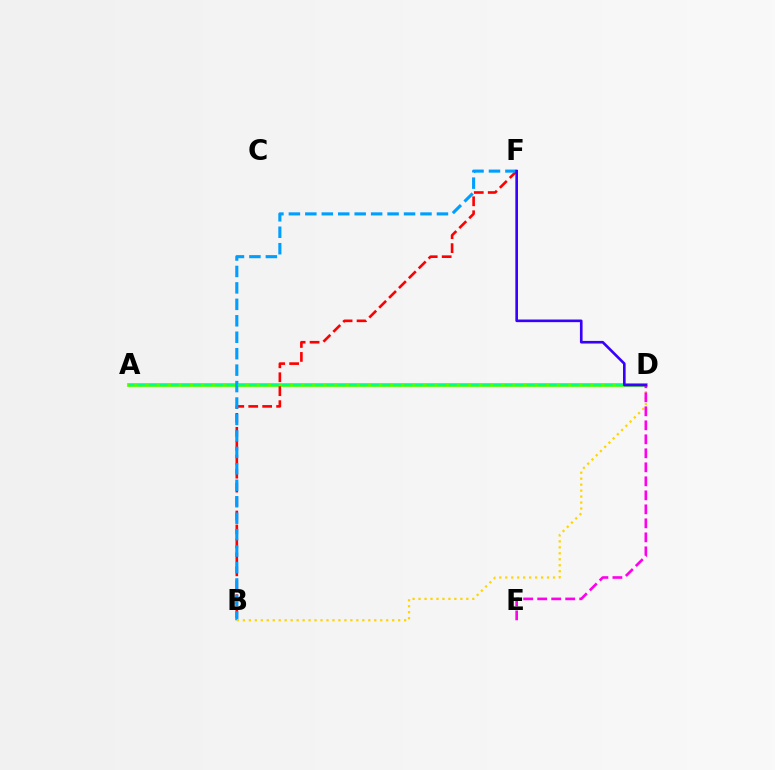{('A', 'D'): [{'color': '#4fff00', 'line_style': 'solid', 'thickness': 2.7}, {'color': '#00ff86', 'line_style': 'dashed', 'thickness': 1.51}], ('B', 'F'): [{'color': '#ff0000', 'line_style': 'dashed', 'thickness': 1.89}, {'color': '#009eff', 'line_style': 'dashed', 'thickness': 2.23}], ('B', 'D'): [{'color': '#ffd500', 'line_style': 'dotted', 'thickness': 1.62}], ('D', 'E'): [{'color': '#ff00ed', 'line_style': 'dashed', 'thickness': 1.9}], ('D', 'F'): [{'color': '#3700ff', 'line_style': 'solid', 'thickness': 1.89}]}